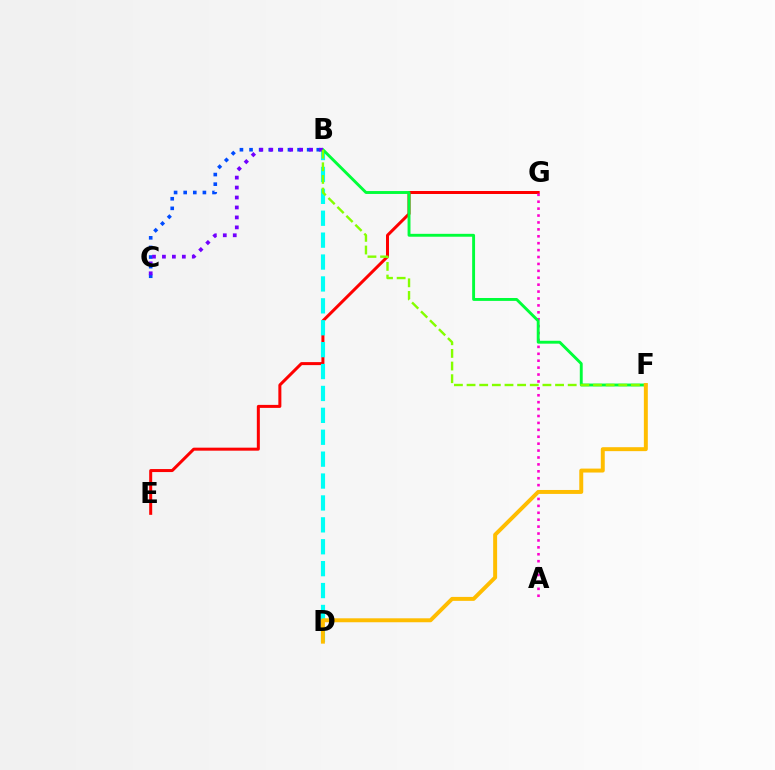{('B', 'C'): [{'color': '#004bff', 'line_style': 'dotted', 'thickness': 2.61}, {'color': '#7200ff', 'line_style': 'dotted', 'thickness': 2.7}], ('E', 'G'): [{'color': '#ff0000', 'line_style': 'solid', 'thickness': 2.16}], ('B', 'D'): [{'color': '#00fff6', 'line_style': 'dashed', 'thickness': 2.98}], ('A', 'G'): [{'color': '#ff00cf', 'line_style': 'dotted', 'thickness': 1.88}], ('B', 'F'): [{'color': '#00ff39', 'line_style': 'solid', 'thickness': 2.09}, {'color': '#84ff00', 'line_style': 'dashed', 'thickness': 1.72}], ('D', 'F'): [{'color': '#ffbd00', 'line_style': 'solid', 'thickness': 2.84}]}